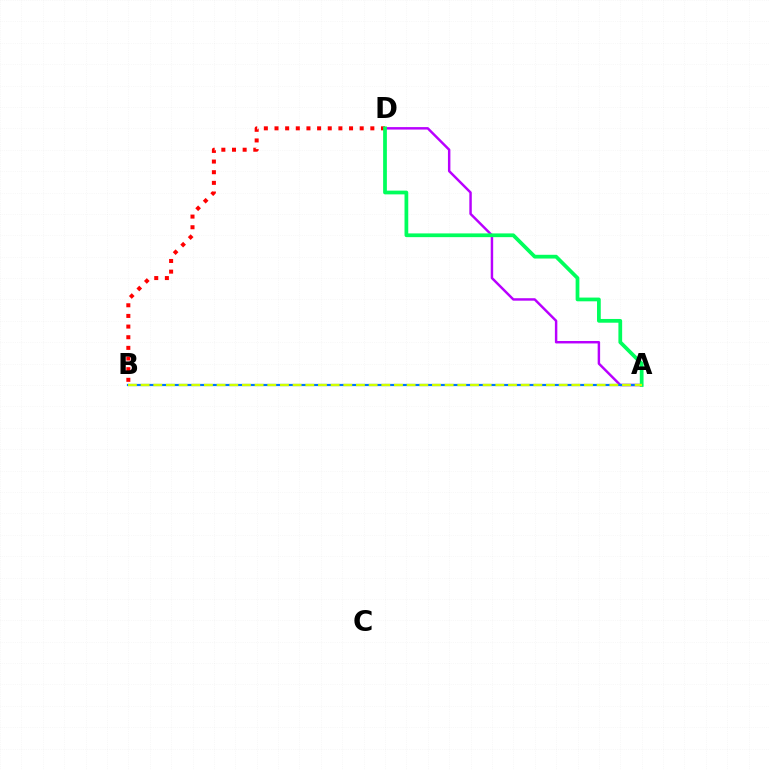{('B', 'D'): [{'color': '#ff0000', 'line_style': 'dotted', 'thickness': 2.89}], ('A', 'D'): [{'color': '#b900ff', 'line_style': 'solid', 'thickness': 1.77}, {'color': '#00ff5c', 'line_style': 'solid', 'thickness': 2.7}], ('A', 'B'): [{'color': '#0074ff', 'line_style': 'solid', 'thickness': 1.59}, {'color': '#d1ff00', 'line_style': 'dashed', 'thickness': 1.72}]}